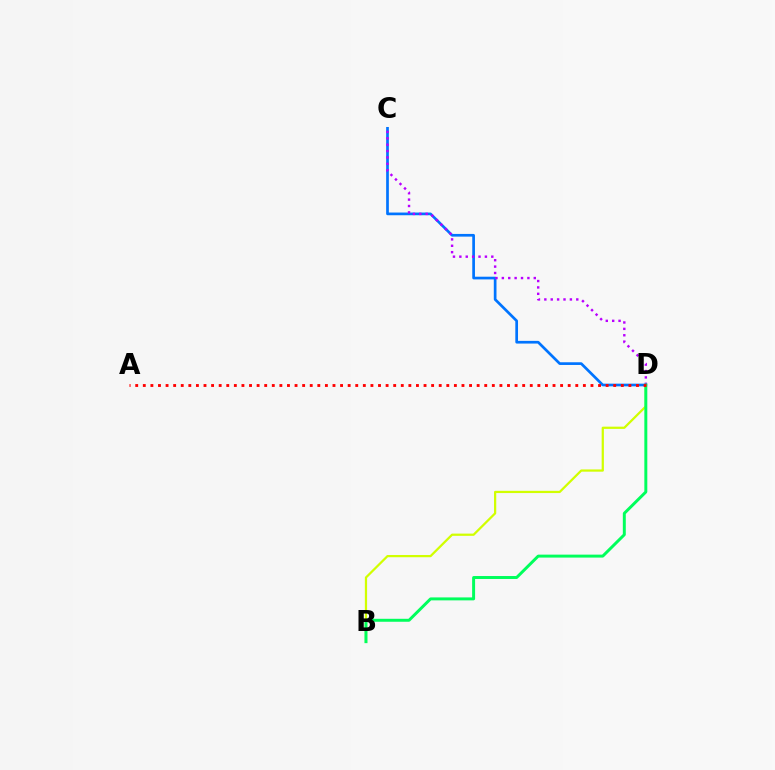{('C', 'D'): [{'color': '#0074ff', 'line_style': 'solid', 'thickness': 1.94}, {'color': '#b900ff', 'line_style': 'dotted', 'thickness': 1.74}], ('B', 'D'): [{'color': '#d1ff00', 'line_style': 'solid', 'thickness': 1.61}, {'color': '#00ff5c', 'line_style': 'solid', 'thickness': 2.13}], ('A', 'D'): [{'color': '#ff0000', 'line_style': 'dotted', 'thickness': 2.06}]}